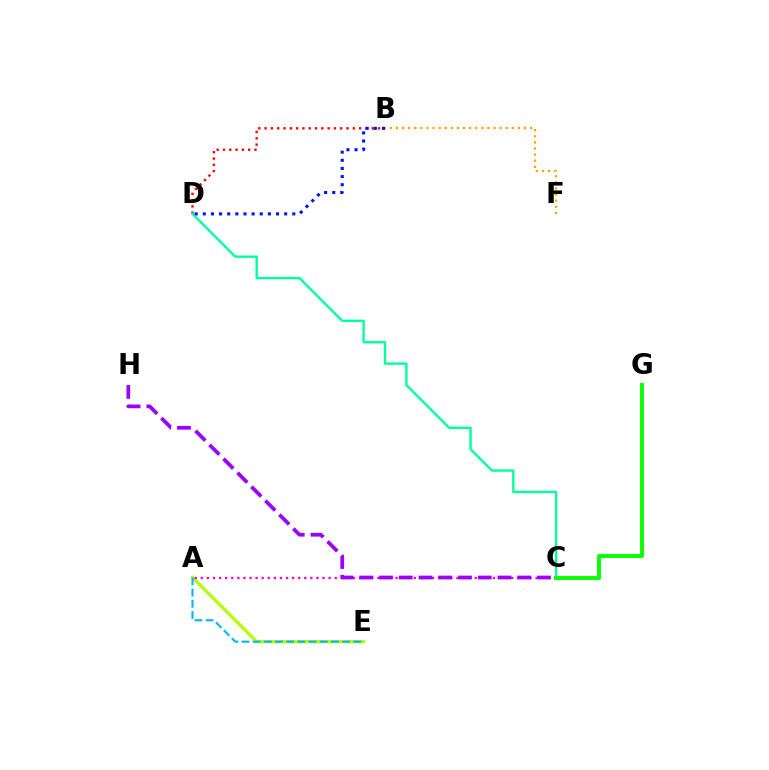{('B', 'F'): [{'color': '#ffa500', 'line_style': 'dotted', 'thickness': 1.66}], ('B', 'D'): [{'color': '#ff0000', 'line_style': 'dotted', 'thickness': 1.71}, {'color': '#0010ff', 'line_style': 'dotted', 'thickness': 2.21}], ('A', 'E'): [{'color': '#b3ff00', 'line_style': 'solid', 'thickness': 2.33}, {'color': '#00b5ff', 'line_style': 'dashed', 'thickness': 1.52}], ('A', 'C'): [{'color': '#ff00bd', 'line_style': 'dotted', 'thickness': 1.65}], ('C', 'D'): [{'color': '#00ff9d', 'line_style': 'solid', 'thickness': 1.7}], ('C', 'G'): [{'color': '#08ff00', 'line_style': 'solid', 'thickness': 2.81}], ('C', 'H'): [{'color': '#9b00ff', 'line_style': 'dashed', 'thickness': 2.68}]}